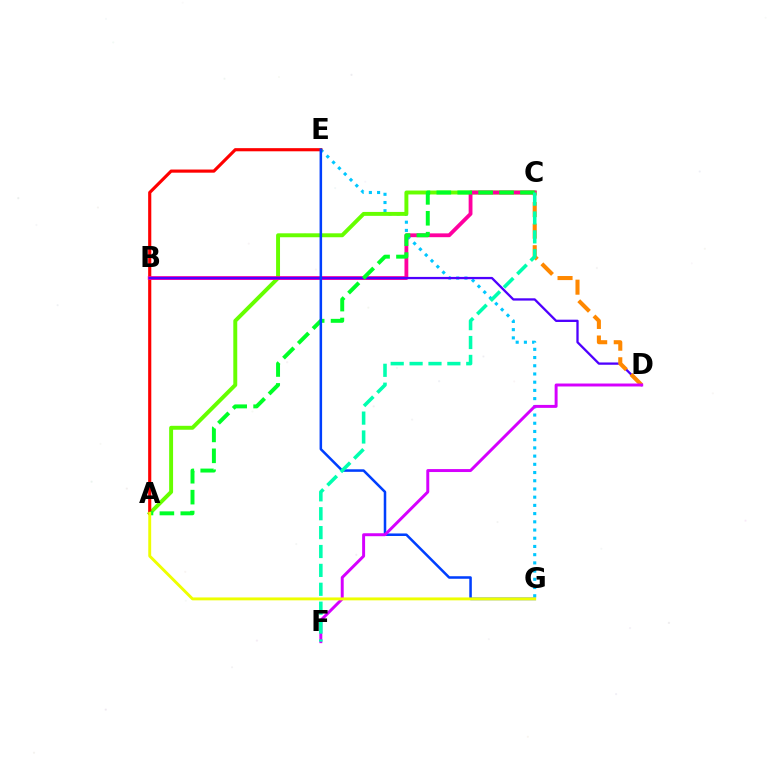{('E', 'G'): [{'color': '#00c7ff', 'line_style': 'dotted', 'thickness': 2.23}, {'color': '#003fff', 'line_style': 'solid', 'thickness': 1.82}], ('A', 'C'): [{'color': '#66ff00', 'line_style': 'solid', 'thickness': 2.83}, {'color': '#00ff27', 'line_style': 'dashed', 'thickness': 2.84}], ('A', 'E'): [{'color': '#ff0000', 'line_style': 'solid', 'thickness': 2.26}], ('B', 'C'): [{'color': '#ff00a0', 'line_style': 'solid', 'thickness': 2.75}], ('B', 'D'): [{'color': '#4f00ff', 'line_style': 'solid', 'thickness': 1.65}], ('C', 'D'): [{'color': '#ff8800', 'line_style': 'dashed', 'thickness': 2.93}], ('D', 'F'): [{'color': '#d600ff', 'line_style': 'solid', 'thickness': 2.13}], ('A', 'G'): [{'color': '#eeff00', 'line_style': 'solid', 'thickness': 2.09}], ('C', 'F'): [{'color': '#00ffaf', 'line_style': 'dashed', 'thickness': 2.57}]}